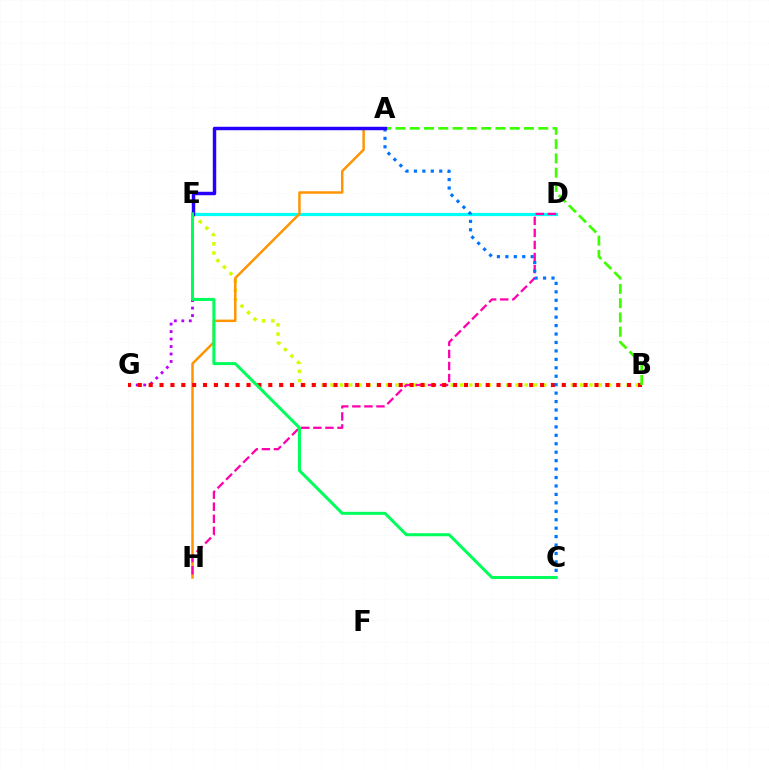{('D', 'E'): [{'color': '#00fff6', 'line_style': 'solid', 'thickness': 2.3}], ('E', 'G'): [{'color': '#b900ff', 'line_style': 'dotted', 'thickness': 2.03}], ('B', 'E'): [{'color': '#d1ff00', 'line_style': 'dotted', 'thickness': 2.51}], ('A', 'H'): [{'color': '#ff9400', 'line_style': 'solid', 'thickness': 1.77}], ('D', 'H'): [{'color': '#ff00ac', 'line_style': 'dashed', 'thickness': 1.64}], ('B', 'G'): [{'color': '#ff0000', 'line_style': 'dotted', 'thickness': 2.95}], ('A', 'C'): [{'color': '#0074ff', 'line_style': 'dotted', 'thickness': 2.29}], ('A', 'B'): [{'color': '#3dff00', 'line_style': 'dashed', 'thickness': 1.94}], ('A', 'E'): [{'color': '#2500ff', 'line_style': 'solid', 'thickness': 2.49}], ('C', 'E'): [{'color': '#00ff5c', 'line_style': 'solid', 'thickness': 2.18}]}